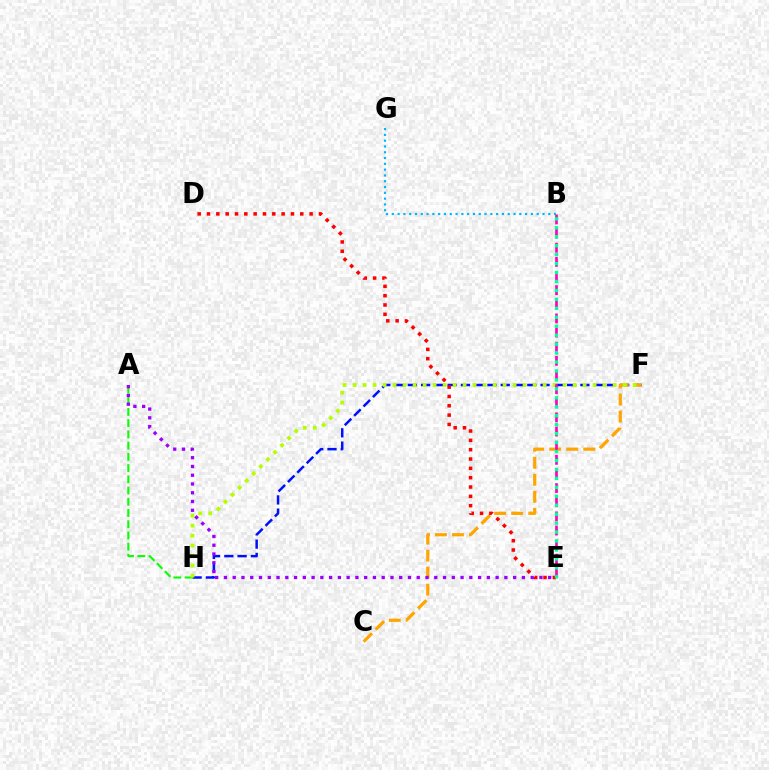{('F', 'H'): [{'color': '#0010ff', 'line_style': 'dashed', 'thickness': 1.8}, {'color': '#b3ff00', 'line_style': 'dotted', 'thickness': 2.72}], ('A', 'H'): [{'color': '#08ff00', 'line_style': 'dashed', 'thickness': 1.52}], ('C', 'F'): [{'color': '#ffa500', 'line_style': 'dashed', 'thickness': 2.31}], ('D', 'E'): [{'color': '#ff0000', 'line_style': 'dotted', 'thickness': 2.53}], ('B', 'E'): [{'color': '#ff00bd', 'line_style': 'dashed', 'thickness': 1.92}, {'color': '#00ff9d', 'line_style': 'dotted', 'thickness': 2.43}], ('B', 'G'): [{'color': '#00b5ff', 'line_style': 'dotted', 'thickness': 1.57}], ('A', 'E'): [{'color': '#9b00ff', 'line_style': 'dotted', 'thickness': 2.38}]}